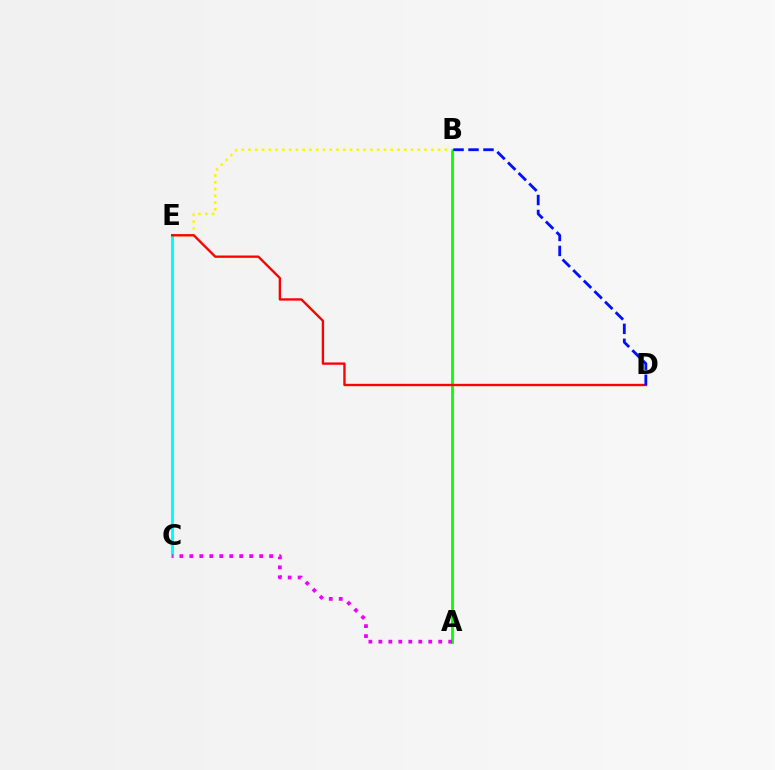{('A', 'B'): [{'color': '#08ff00', 'line_style': 'solid', 'thickness': 2.03}], ('B', 'E'): [{'color': '#fcf500', 'line_style': 'dotted', 'thickness': 1.84}], ('C', 'E'): [{'color': '#00fff6', 'line_style': 'solid', 'thickness': 2.2}], ('A', 'C'): [{'color': '#ee00ff', 'line_style': 'dotted', 'thickness': 2.71}], ('D', 'E'): [{'color': '#ff0000', 'line_style': 'solid', 'thickness': 1.69}], ('B', 'D'): [{'color': '#0010ff', 'line_style': 'dashed', 'thickness': 2.03}]}